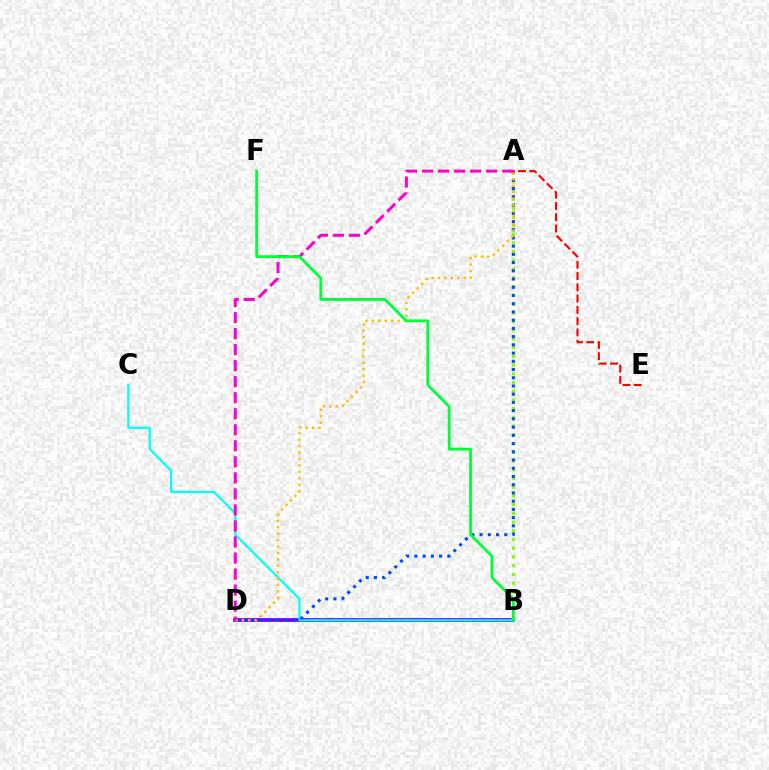{('B', 'D'): [{'color': '#7200ff', 'line_style': 'solid', 'thickness': 2.69}], ('B', 'C'): [{'color': '#00fff6', 'line_style': 'solid', 'thickness': 1.58}], ('A', 'B'): [{'color': '#84ff00', 'line_style': 'dotted', 'thickness': 2.37}], ('A', 'D'): [{'color': '#004bff', 'line_style': 'dotted', 'thickness': 2.24}, {'color': '#ffbd00', 'line_style': 'dotted', 'thickness': 1.75}, {'color': '#ff00cf', 'line_style': 'dashed', 'thickness': 2.18}], ('B', 'F'): [{'color': '#00ff39', 'line_style': 'solid', 'thickness': 2.02}], ('A', 'E'): [{'color': '#ff0000', 'line_style': 'dashed', 'thickness': 1.53}]}